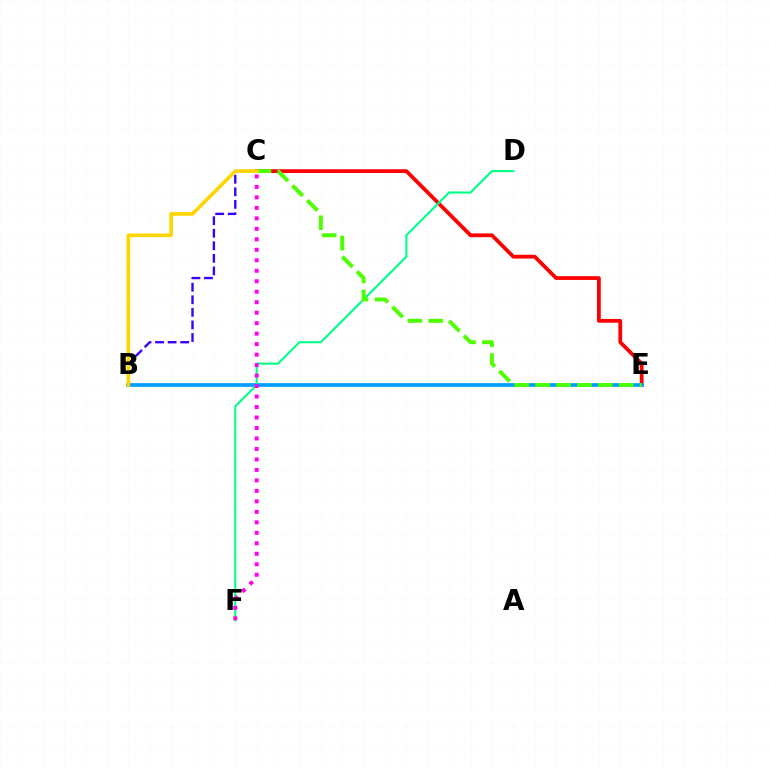{('C', 'E'): [{'color': '#ff0000', 'line_style': 'solid', 'thickness': 2.72}, {'color': '#4fff00', 'line_style': 'dashed', 'thickness': 2.84}], ('B', 'C'): [{'color': '#3700ff', 'line_style': 'dashed', 'thickness': 1.71}, {'color': '#ffd500', 'line_style': 'solid', 'thickness': 2.61}], ('B', 'E'): [{'color': '#009eff', 'line_style': 'solid', 'thickness': 2.68}], ('D', 'F'): [{'color': '#00ff86', 'line_style': 'solid', 'thickness': 1.51}], ('C', 'F'): [{'color': '#ff00ed', 'line_style': 'dotted', 'thickness': 2.85}]}